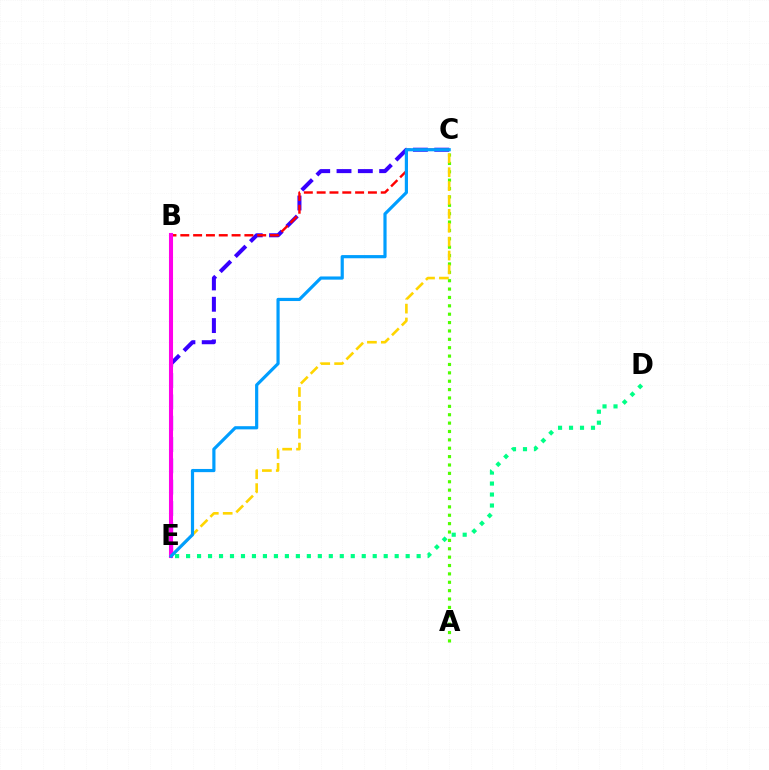{('A', 'C'): [{'color': '#4fff00', 'line_style': 'dotted', 'thickness': 2.28}], ('C', 'E'): [{'color': '#3700ff', 'line_style': 'dashed', 'thickness': 2.9}, {'color': '#ffd500', 'line_style': 'dashed', 'thickness': 1.89}, {'color': '#009eff', 'line_style': 'solid', 'thickness': 2.29}], ('B', 'C'): [{'color': '#ff0000', 'line_style': 'dashed', 'thickness': 1.74}], ('B', 'E'): [{'color': '#ff00ed', 'line_style': 'solid', 'thickness': 2.93}], ('D', 'E'): [{'color': '#00ff86', 'line_style': 'dotted', 'thickness': 2.98}]}